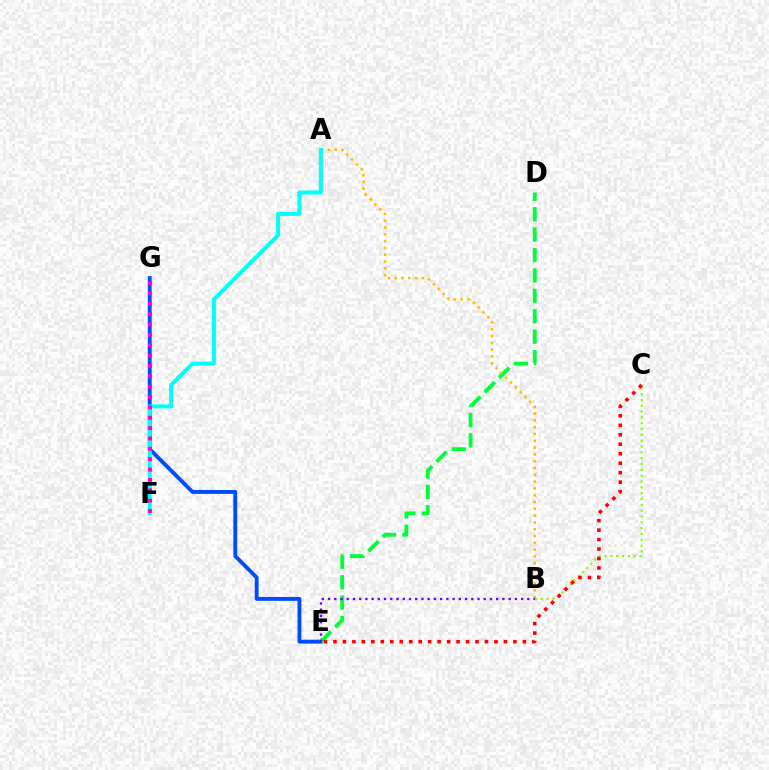{('E', 'G'): [{'color': '#004bff', 'line_style': 'solid', 'thickness': 2.79}], ('D', 'E'): [{'color': '#00ff39', 'line_style': 'dashed', 'thickness': 2.77}], ('B', 'C'): [{'color': '#84ff00', 'line_style': 'dotted', 'thickness': 1.58}], ('A', 'B'): [{'color': '#ffbd00', 'line_style': 'dotted', 'thickness': 1.85}], ('C', 'E'): [{'color': '#ff0000', 'line_style': 'dotted', 'thickness': 2.57}], ('B', 'E'): [{'color': '#7200ff', 'line_style': 'dotted', 'thickness': 1.69}], ('A', 'F'): [{'color': '#00fff6', 'line_style': 'solid', 'thickness': 2.88}], ('F', 'G'): [{'color': '#ff00cf', 'line_style': 'dotted', 'thickness': 2.82}]}